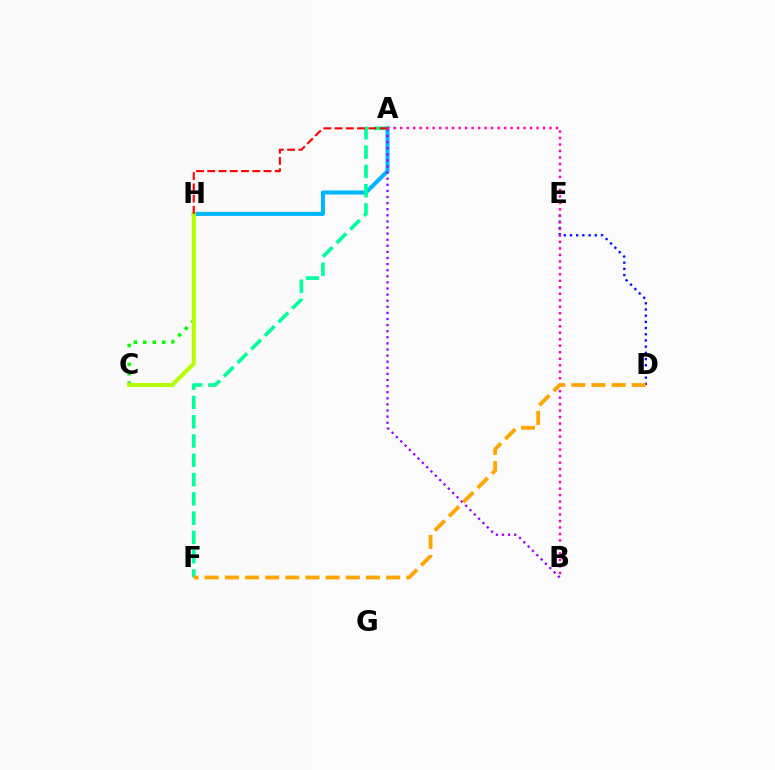{('C', 'H'): [{'color': '#08ff00', 'line_style': 'dotted', 'thickness': 2.56}, {'color': '#b3ff00', 'line_style': 'solid', 'thickness': 2.92}], ('A', 'H'): [{'color': '#00b5ff', 'line_style': 'solid', 'thickness': 2.91}, {'color': '#ff0000', 'line_style': 'dashed', 'thickness': 1.53}], ('D', 'E'): [{'color': '#0010ff', 'line_style': 'dotted', 'thickness': 1.68}], ('A', 'B'): [{'color': '#9b00ff', 'line_style': 'dotted', 'thickness': 1.66}, {'color': '#ff00bd', 'line_style': 'dotted', 'thickness': 1.76}], ('A', 'F'): [{'color': '#00ff9d', 'line_style': 'dashed', 'thickness': 2.62}], ('D', 'F'): [{'color': '#ffa500', 'line_style': 'dashed', 'thickness': 2.74}]}